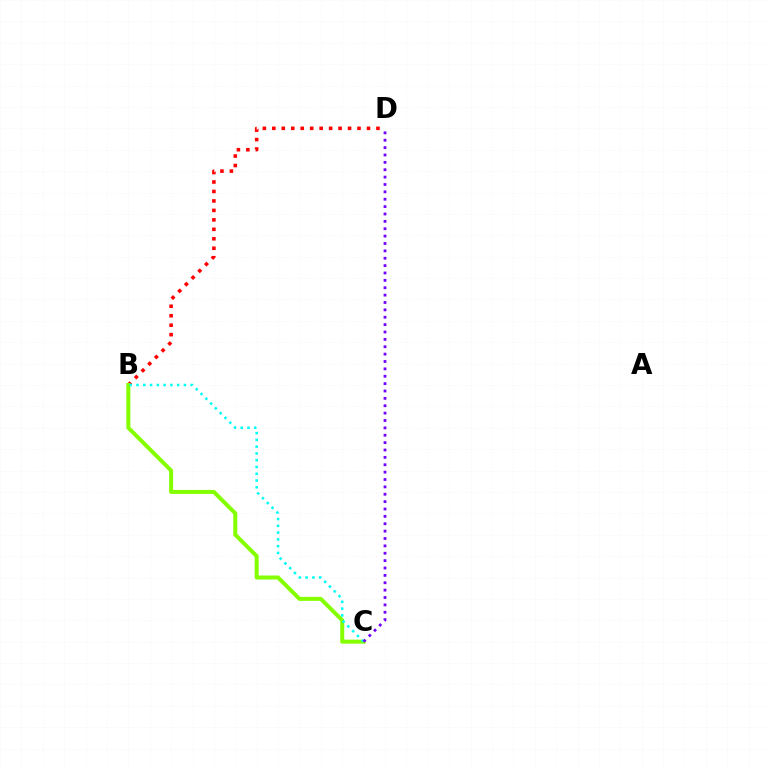{('B', 'D'): [{'color': '#ff0000', 'line_style': 'dotted', 'thickness': 2.57}], ('B', 'C'): [{'color': '#84ff00', 'line_style': 'solid', 'thickness': 2.88}, {'color': '#00fff6', 'line_style': 'dotted', 'thickness': 1.84}], ('C', 'D'): [{'color': '#7200ff', 'line_style': 'dotted', 'thickness': 2.0}]}